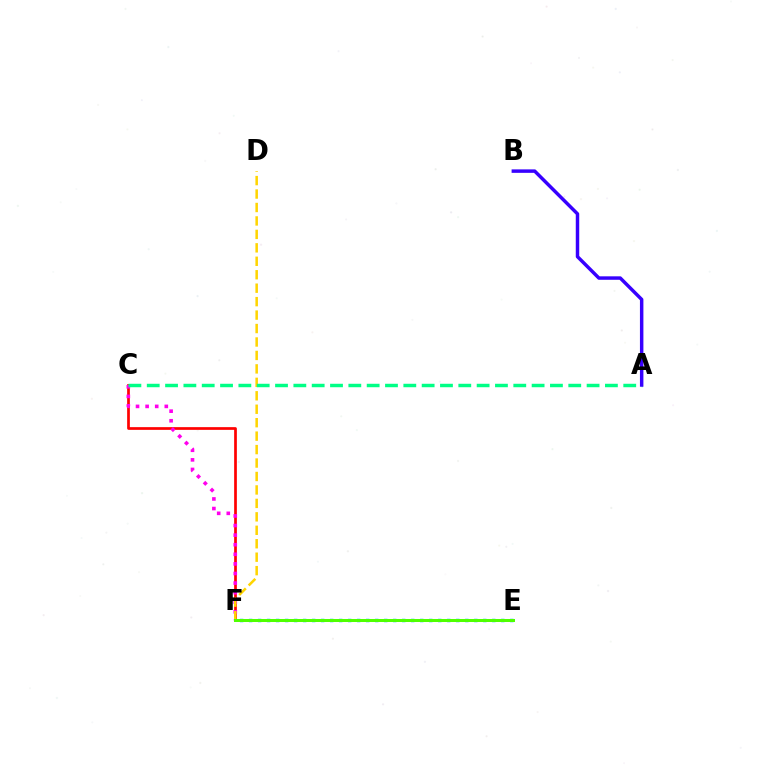{('C', 'F'): [{'color': '#ff0000', 'line_style': 'solid', 'thickness': 1.95}, {'color': '#ff00ed', 'line_style': 'dotted', 'thickness': 2.61}], ('E', 'F'): [{'color': '#009eff', 'line_style': 'dotted', 'thickness': 2.45}, {'color': '#4fff00', 'line_style': 'solid', 'thickness': 2.17}], ('D', 'F'): [{'color': '#ffd500', 'line_style': 'dashed', 'thickness': 1.83}], ('A', 'C'): [{'color': '#00ff86', 'line_style': 'dashed', 'thickness': 2.49}], ('A', 'B'): [{'color': '#3700ff', 'line_style': 'solid', 'thickness': 2.49}]}